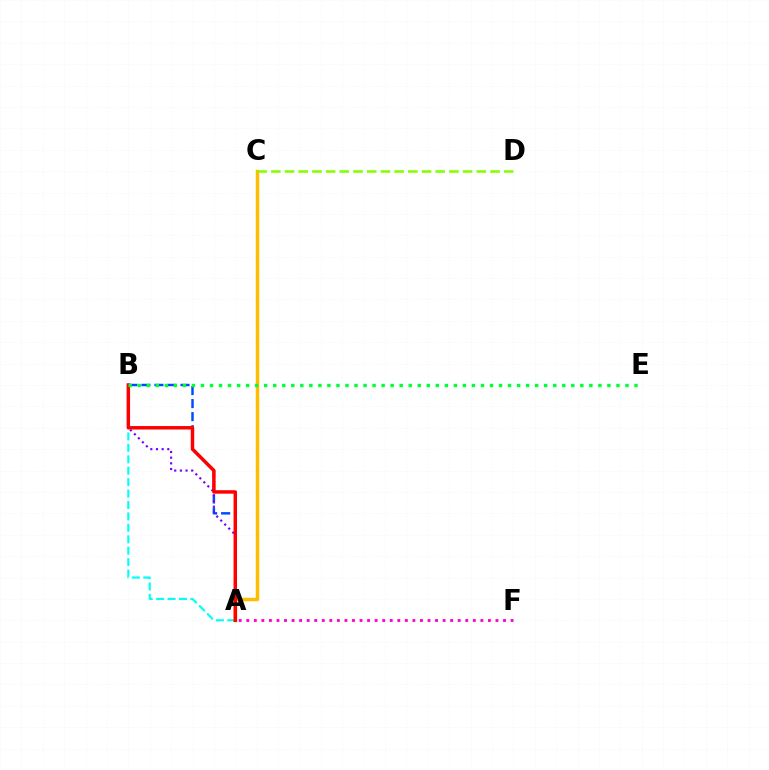{('A', 'F'): [{'color': '#ff00cf', 'line_style': 'dotted', 'thickness': 2.05}], ('A', 'B'): [{'color': '#004bff', 'line_style': 'dashed', 'thickness': 1.77}, {'color': '#00fff6', 'line_style': 'dashed', 'thickness': 1.55}, {'color': '#7200ff', 'line_style': 'dotted', 'thickness': 1.54}, {'color': '#ff0000', 'line_style': 'solid', 'thickness': 2.49}], ('A', 'C'): [{'color': '#ffbd00', 'line_style': 'solid', 'thickness': 2.5}], ('C', 'D'): [{'color': '#84ff00', 'line_style': 'dashed', 'thickness': 1.86}], ('B', 'E'): [{'color': '#00ff39', 'line_style': 'dotted', 'thickness': 2.45}]}